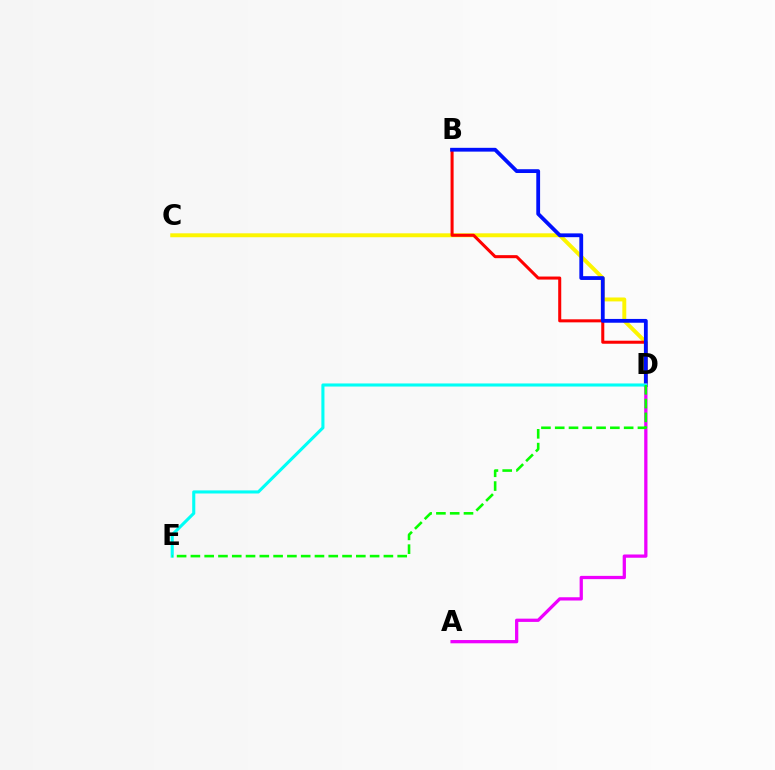{('C', 'D'): [{'color': '#fcf500', 'line_style': 'solid', 'thickness': 2.83}], ('B', 'D'): [{'color': '#ff0000', 'line_style': 'solid', 'thickness': 2.19}, {'color': '#0010ff', 'line_style': 'solid', 'thickness': 2.73}], ('A', 'D'): [{'color': '#ee00ff', 'line_style': 'solid', 'thickness': 2.35}], ('D', 'E'): [{'color': '#00fff6', 'line_style': 'solid', 'thickness': 2.22}, {'color': '#08ff00', 'line_style': 'dashed', 'thickness': 1.87}]}